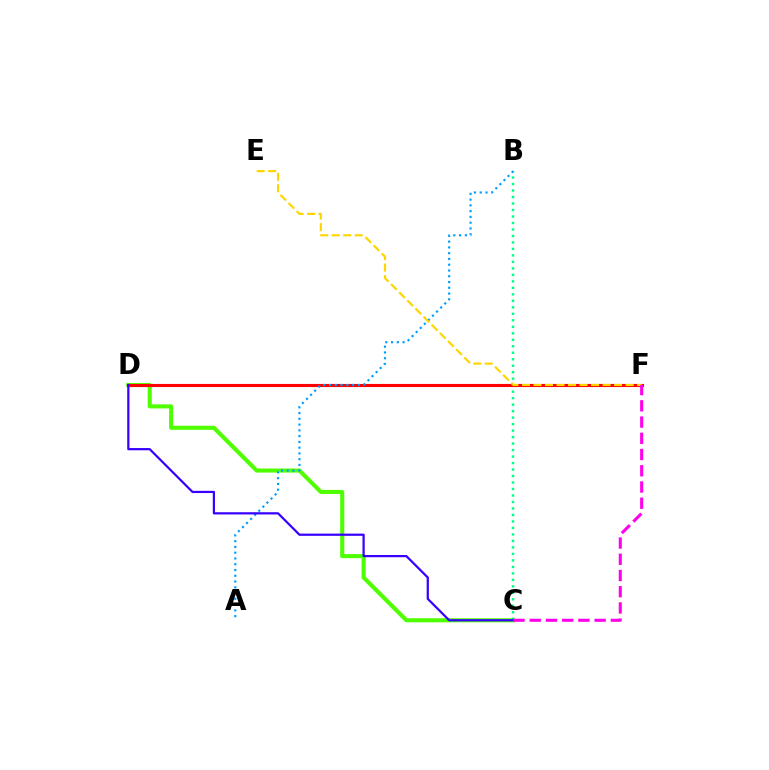{('C', 'D'): [{'color': '#4fff00', 'line_style': 'solid', 'thickness': 2.94}, {'color': '#3700ff', 'line_style': 'solid', 'thickness': 1.61}], ('B', 'C'): [{'color': '#00ff86', 'line_style': 'dotted', 'thickness': 1.76}], ('D', 'F'): [{'color': '#ff0000', 'line_style': 'solid', 'thickness': 2.24}], ('A', 'B'): [{'color': '#009eff', 'line_style': 'dotted', 'thickness': 1.57}], ('E', 'F'): [{'color': '#ffd500', 'line_style': 'dashed', 'thickness': 1.56}], ('C', 'F'): [{'color': '#ff00ed', 'line_style': 'dashed', 'thickness': 2.2}]}